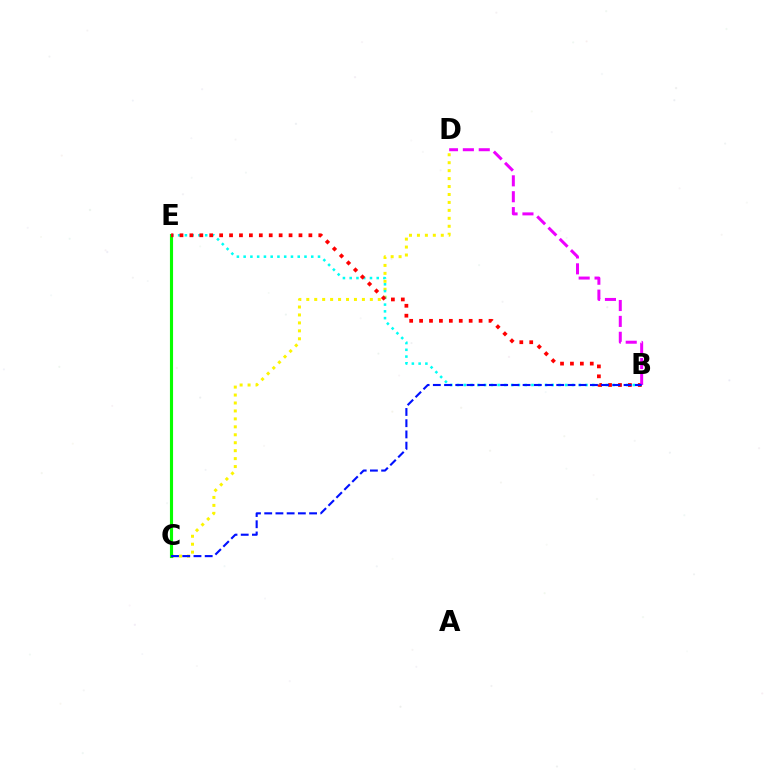{('C', 'D'): [{'color': '#fcf500', 'line_style': 'dotted', 'thickness': 2.16}], ('C', 'E'): [{'color': '#08ff00', 'line_style': 'solid', 'thickness': 2.25}], ('B', 'E'): [{'color': '#00fff6', 'line_style': 'dotted', 'thickness': 1.84}, {'color': '#ff0000', 'line_style': 'dotted', 'thickness': 2.69}], ('B', 'D'): [{'color': '#ee00ff', 'line_style': 'dashed', 'thickness': 2.16}], ('B', 'C'): [{'color': '#0010ff', 'line_style': 'dashed', 'thickness': 1.52}]}